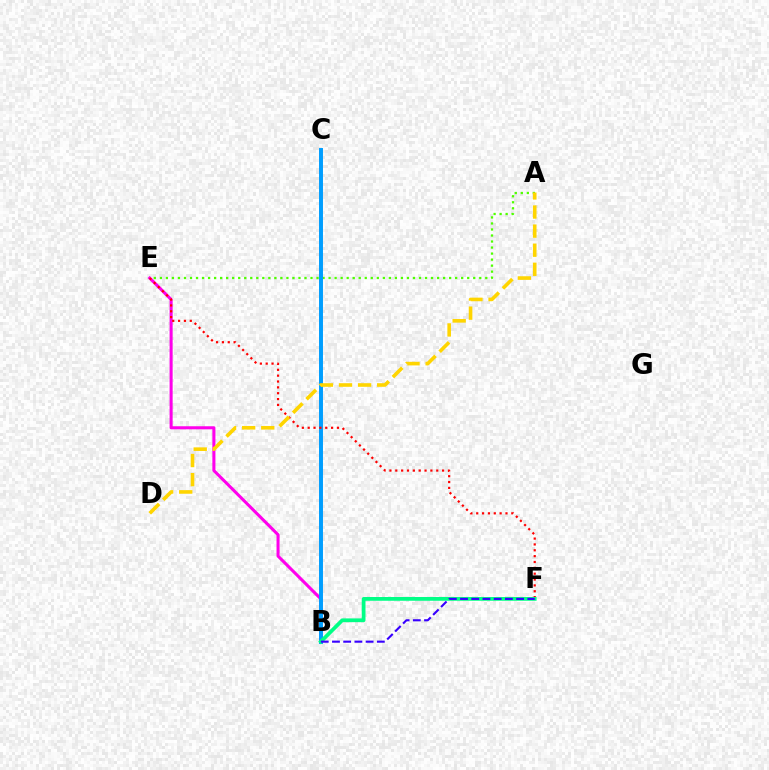{('B', 'E'): [{'color': '#ff00ed', 'line_style': 'solid', 'thickness': 2.2}], ('A', 'E'): [{'color': '#4fff00', 'line_style': 'dotted', 'thickness': 1.64}], ('B', 'C'): [{'color': '#009eff', 'line_style': 'solid', 'thickness': 2.84}], ('E', 'F'): [{'color': '#ff0000', 'line_style': 'dotted', 'thickness': 1.59}], ('A', 'D'): [{'color': '#ffd500', 'line_style': 'dashed', 'thickness': 2.59}], ('B', 'F'): [{'color': '#00ff86', 'line_style': 'solid', 'thickness': 2.7}, {'color': '#3700ff', 'line_style': 'dashed', 'thickness': 1.52}]}